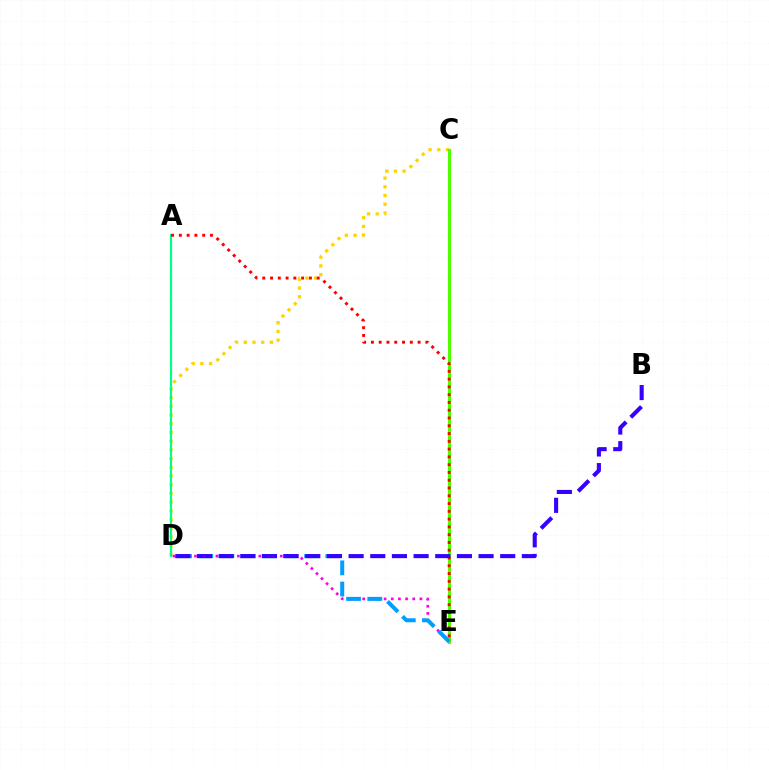{('C', 'D'): [{'color': '#ffd500', 'line_style': 'dotted', 'thickness': 2.37}], ('C', 'E'): [{'color': '#4fff00', 'line_style': 'solid', 'thickness': 2.23}], ('D', 'E'): [{'color': '#ff00ed', 'line_style': 'dotted', 'thickness': 1.94}, {'color': '#009eff', 'line_style': 'dashed', 'thickness': 2.88}], ('A', 'D'): [{'color': '#00ff86', 'line_style': 'solid', 'thickness': 1.57}], ('A', 'E'): [{'color': '#ff0000', 'line_style': 'dotted', 'thickness': 2.11}], ('B', 'D'): [{'color': '#3700ff', 'line_style': 'dashed', 'thickness': 2.94}]}